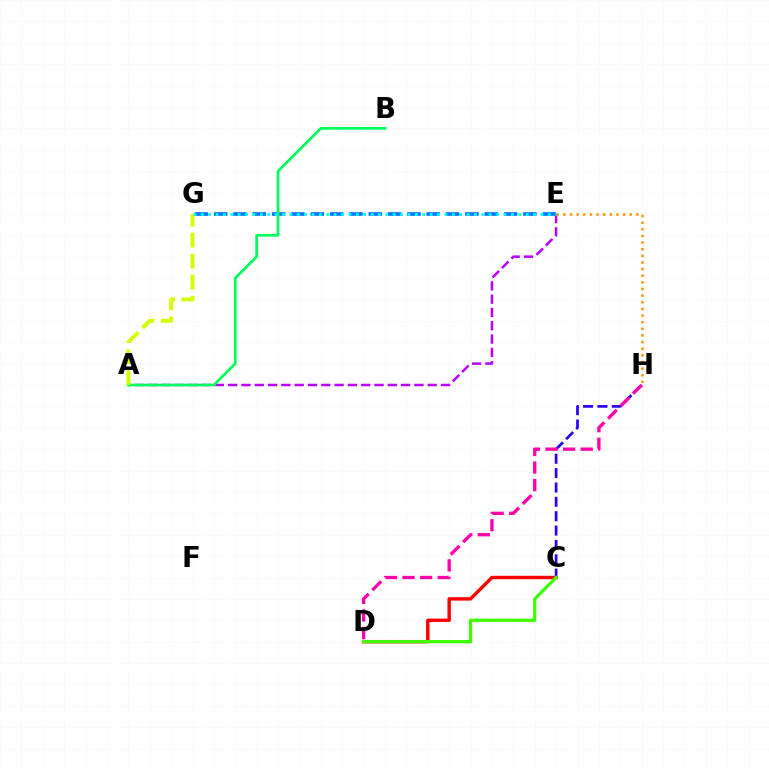{('C', 'D'): [{'color': '#ff0000', 'line_style': 'solid', 'thickness': 2.47}, {'color': '#3dff00', 'line_style': 'solid', 'thickness': 2.32}], ('A', 'E'): [{'color': '#b900ff', 'line_style': 'dashed', 'thickness': 1.81}], ('E', 'G'): [{'color': '#0074ff', 'line_style': 'dashed', 'thickness': 2.63}, {'color': '#00fff6', 'line_style': 'dotted', 'thickness': 2.01}], ('C', 'H'): [{'color': '#2500ff', 'line_style': 'dashed', 'thickness': 1.95}], ('E', 'H'): [{'color': '#ff9400', 'line_style': 'dotted', 'thickness': 1.8}], ('A', 'B'): [{'color': '#00ff5c', 'line_style': 'solid', 'thickness': 1.97}], ('D', 'H'): [{'color': '#ff00ac', 'line_style': 'dashed', 'thickness': 2.39}], ('A', 'G'): [{'color': '#d1ff00', 'line_style': 'dashed', 'thickness': 2.86}]}